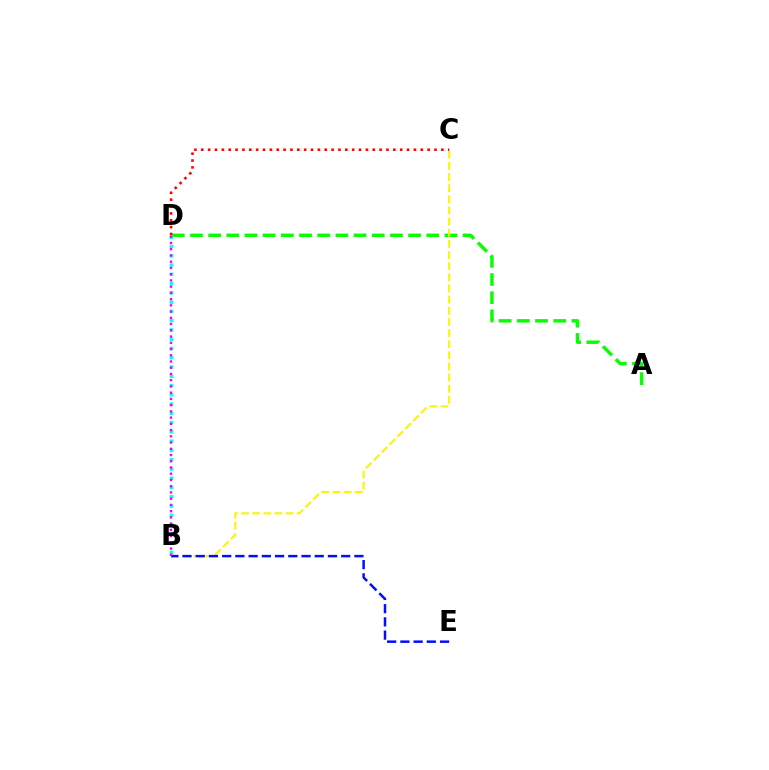{('A', 'D'): [{'color': '#08ff00', 'line_style': 'dashed', 'thickness': 2.47}], ('B', 'D'): [{'color': '#00fff6', 'line_style': 'dotted', 'thickness': 2.52}, {'color': '#ee00ff', 'line_style': 'dotted', 'thickness': 1.69}], ('B', 'C'): [{'color': '#fcf500', 'line_style': 'dashed', 'thickness': 1.51}], ('B', 'E'): [{'color': '#0010ff', 'line_style': 'dashed', 'thickness': 1.8}], ('C', 'D'): [{'color': '#ff0000', 'line_style': 'dotted', 'thickness': 1.86}]}